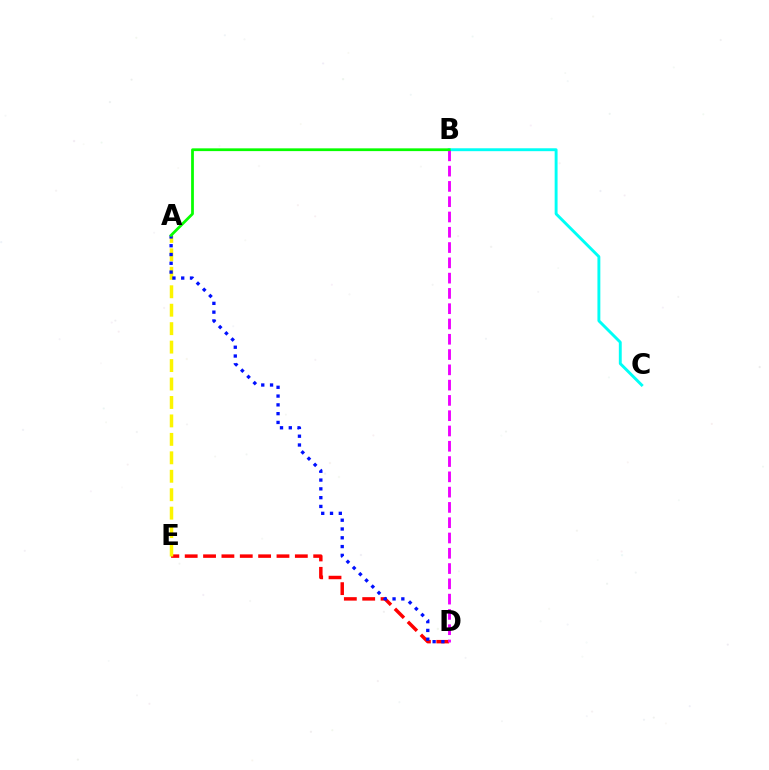{('B', 'C'): [{'color': '#00fff6', 'line_style': 'solid', 'thickness': 2.09}], ('D', 'E'): [{'color': '#ff0000', 'line_style': 'dashed', 'thickness': 2.49}], ('A', 'E'): [{'color': '#fcf500', 'line_style': 'dashed', 'thickness': 2.51}], ('A', 'D'): [{'color': '#0010ff', 'line_style': 'dotted', 'thickness': 2.39}], ('B', 'D'): [{'color': '#ee00ff', 'line_style': 'dashed', 'thickness': 2.08}], ('A', 'B'): [{'color': '#08ff00', 'line_style': 'solid', 'thickness': 1.99}]}